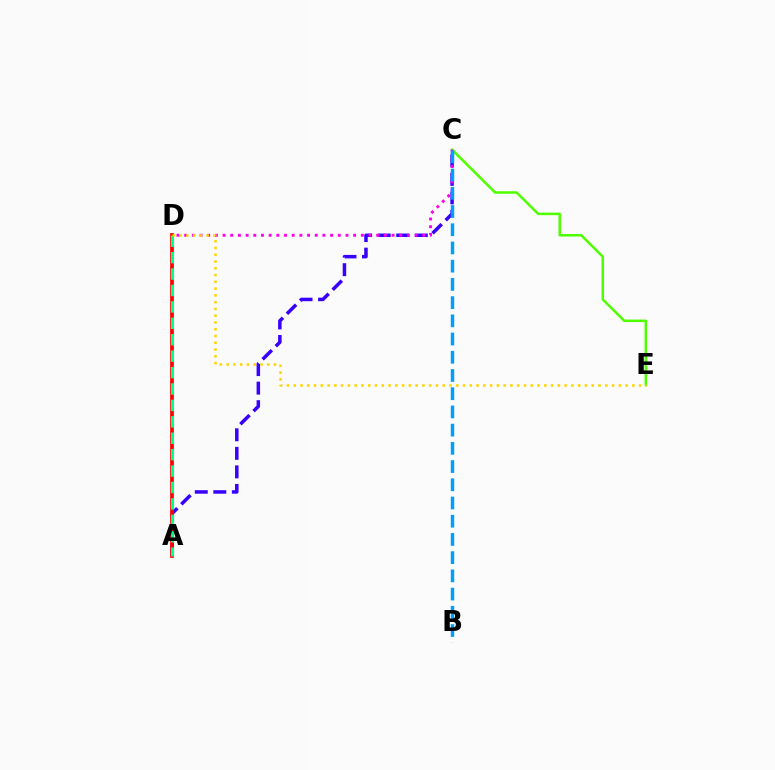{('A', 'C'): [{'color': '#3700ff', 'line_style': 'dashed', 'thickness': 2.52}], ('A', 'D'): [{'color': '#ff0000', 'line_style': 'solid', 'thickness': 2.68}, {'color': '#00ff86', 'line_style': 'dashed', 'thickness': 2.23}], ('C', 'E'): [{'color': '#4fff00', 'line_style': 'solid', 'thickness': 1.81}], ('C', 'D'): [{'color': '#ff00ed', 'line_style': 'dotted', 'thickness': 2.09}], ('B', 'C'): [{'color': '#009eff', 'line_style': 'dashed', 'thickness': 2.47}], ('D', 'E'): [{'color': '#ffd500', 'line_style': 'dotted', 'thickness': 1.84}]}